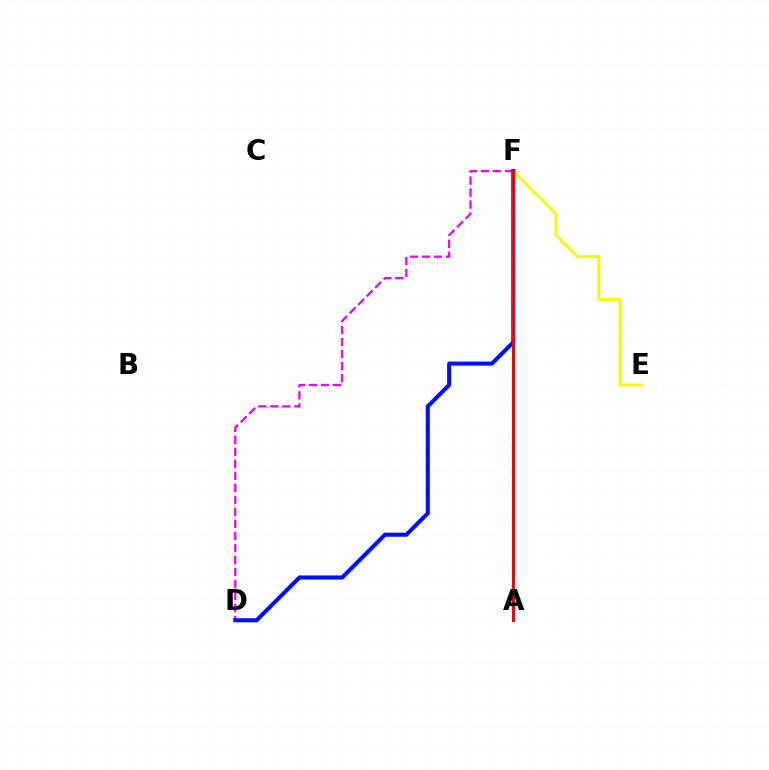{('A', 'F'): [{'color': '#08ff00', 'line_style': 'dashed', 'thickness': 1.68}, {'color': '#00fff6', 'line_style': 'solid', 'thickness': 2.15}, {'color': '#ff0000', 'line_style': 'solid', 'thickness': 2.15}], ('D', 'F'): [{'color': '#ee00ff', 'line_style': 'dashed', 'thickness': 1.63}, {'color': '#0010ff', 'line_style': 'solid', 'thickness': 2.95}], ('E', 'F'): [{'color': '#fcf500', 'line_style': 'solid', 'thickness': 2.03}]}